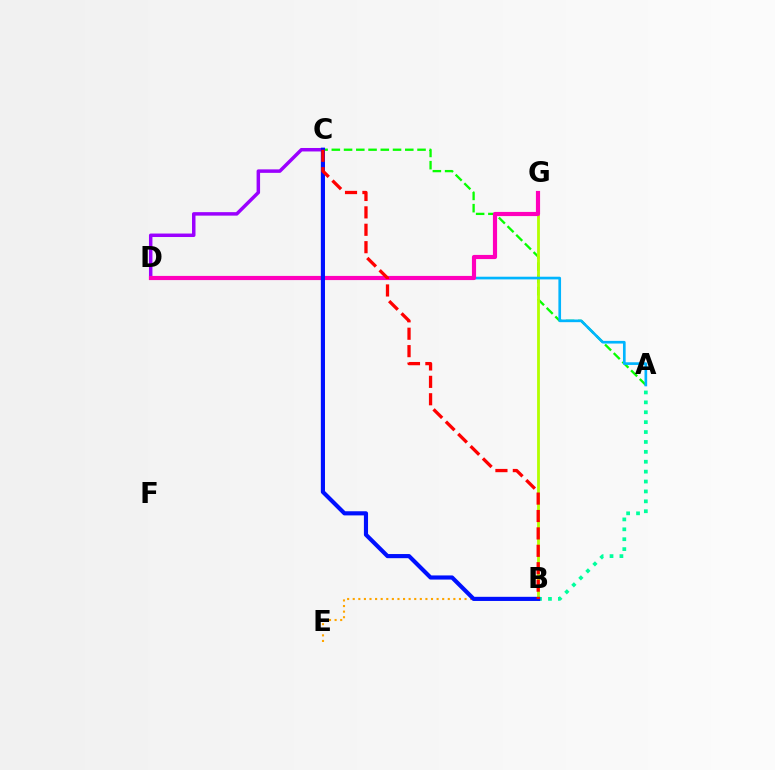{('C', 'D'): [{'color': '#9b00ff', 'line_style': 'solid', 'thickness': 2.5}], ('A', 'C'): [{'color': '#08ff00', 'line_style': 'dashed', 'thickness': 1.66}], ('B', 'G'): [{'color': '#b3ff00', 'line_style': 'solid', 'thickness': 2.03}], ('B', 'E'): [{'color': '#ffa500', 'line_style': 'dotted', 'thickness': 1.52}], ('A', 'D'): [{'color': '#00b5ff', 'line_style': 'solid', 'thickness': 1.92}], ('D', 'G'): [{'color': '#ff00bd', 'line_style': 'solid', 'thickness': 2.99}], ('A', 'B'): [{'color': '#00ff9d', 'line_style': 'dotted', 'thickness': 2.69}], ('B', 'C'): [{'color': '#0010ff', 'line_style': 'solid', 'thickness': 2.98}, {'color': '#ff0000', 'line_style': 'dashed', 'thickness': 2.37}]}